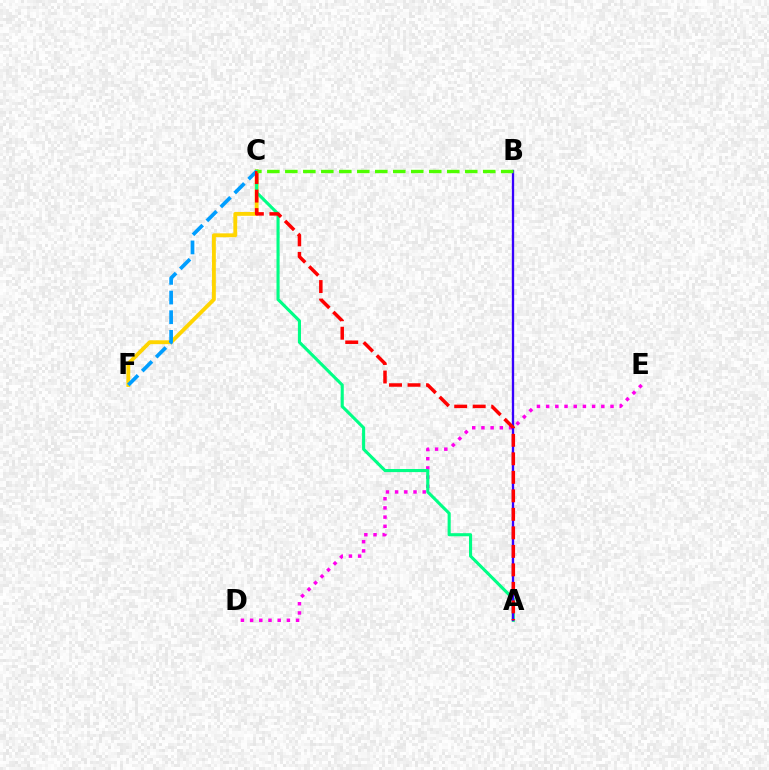{('C', 'F'): [{'color': '#ffd500', 'line_style': 'solid', 'thickness': 2.78}, {'color': '#009eff', 'line_style': 'dashed', 'thickness': 2.67}], ('D', 'E'): [{'color': '#ff00ed', 'line_style': 'dotted', 'thickness': 2.5}], ('A', 'C'): [{'color': '#00ff86', 'line_style': 'solid', 'thickness': 2.23}, {'color': '#ff0000', 'line_style': 'dashed', 'thickness': 2.51}], ('A', 'B'): [{'color': '#3700ff', 'line_style': 'solid', 'thickness': 1.67}], ('B', 'C'): [{'color': '#4fff00', 'line_style': 'dashed', 'thickness': 2.44}]}